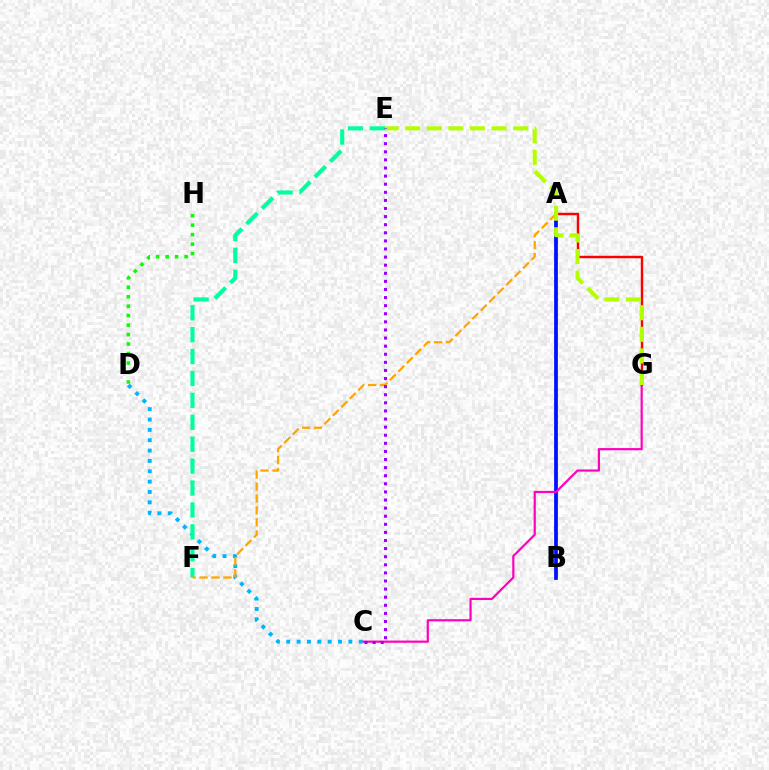{('D', 'H'): [{'color': '#08ff00', 'line_style': 'dotted', 'thickness': 2.57}], ('C', 'D'): [{'color': '#00b5ff', 'line_style': 'dotted', 'thickness': 2.81}], ('A', 'G'): [{'color': '#ff0000', 'line_style': 'solid', 'thickness': 1.75}], ('A', 'B'): [{'color': '#0010ff', 'line_style': 'solid', 'thickness': 2.7}], ('E', 'F'): [{'color': '#00ff9d', 'line_style': 'dashed', 'thickness': 2.98}], ('C', 'G'): [{'color': '#ff00bd', 'line_style': 'solid', 'thickness': 1.57}], ('A', 'F'): [{'color': '#ffa500', 'line_style': 'dashed', 'thickness': 1.63}], ('E', 'G'): [{'color': '#b3ff00', 'line_style': 'dashed', 'thickness': 2.93}], ('C', 'E'): [{'color': '#9b00ff', 'line_style': 'dotted', 'thickness': 2.2}]}